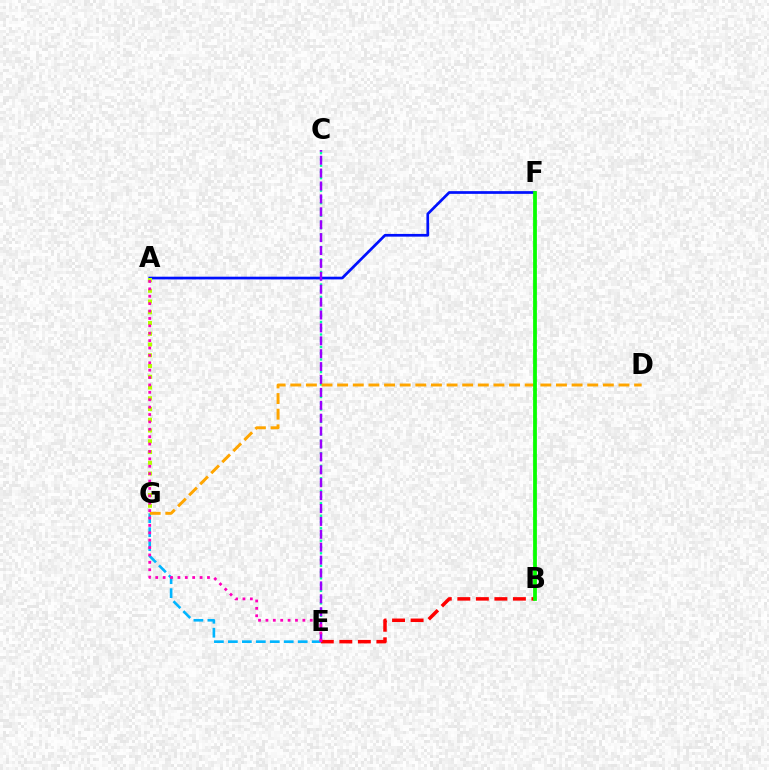{('E', 'G'): [{'color': '#00b5ff', 'line_style': 'dashed', 'thickness': 1.9}], ('C', 'E'): [{'color': '#00ff9d', 'line_style': 'dotted', 'thickness': 1.7}, {'color': '#9b00ff', 'line_style': 'dashed', 'thickness': 1.75}], ('B', 'E'): [{'color': '#ff0000', 'line_style': 'dashed', 'thickness': 2.52}], ('A', 'F'): [{'color': '#0010ff', 'line_style': 'solid', 'thickness': 1.95}], ('A', 'G'): [{'color': '#b3ff00', 'line_style': 'dotted', 'thickness': 2.92}], ('D', 'G'): [{'color': '#ffa500', 'line_style': 'dashed', 'thickness': 2.12}], ('B', 'F'): [{'color': '#08ff00', 'line_style': 'solid', 'thickness': 2.72}], ('A', 'E'): [{'color': '#ff00bd', 'line_style': 'dotted', 'thickness': 2.01}]}